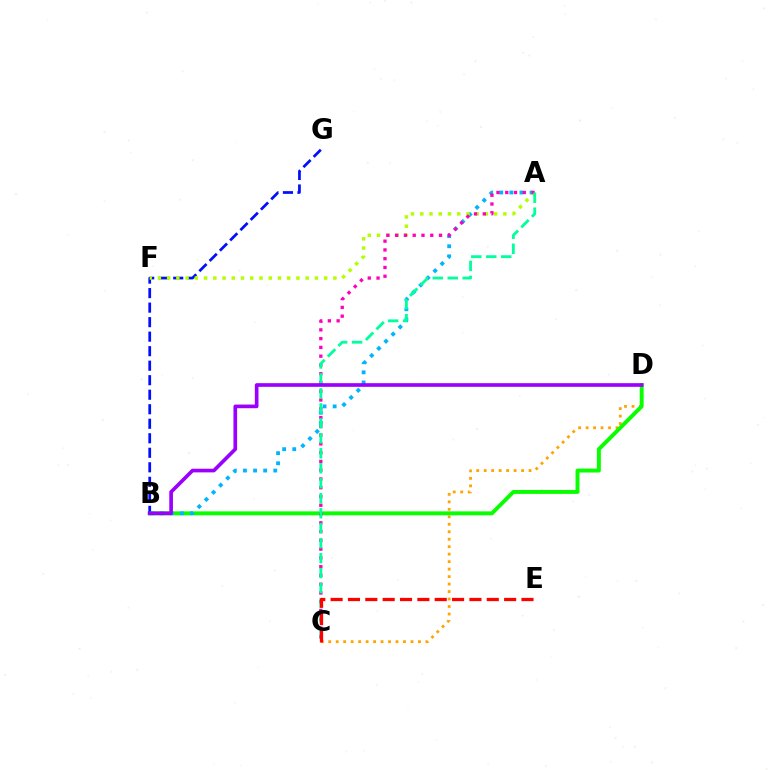{('C', 'D'): [{'color': '#ffa500', 'line_style': 'dotted', 'thickness': 2.03}], ('B', 'D'): [{'color': '#08ff00', 'line_style': 'solid', 'thickness': 2.82}, {'color': '#9b00ff', 'line_style': 'solid', 'thickness': 2.64}], ('B', 'G'): [{'color': '#0010ff', 'line_style': 'dashed', 'thickness': 1.97}], ('A', 'B'): [{'color': '#00b5ff', 'line_style': 'dotted', 'thickness': 2.74}], ('A', 'F'): [{'color': '#b3ff00', 'line_style': 'dotted', 'thickness': 2.51}], ('A', 'C'): [{'color': '#ff00bd', 'line_style': 'dotted', 'thickness': 2.38}, {'color': '#00ff9d', 'line_style': 'dashed', 'thickness': 2.03}], ('C', 'E'): [{'color': '#ff0000', 'line_style': 'dashed', 'thickness': 2.36}]}